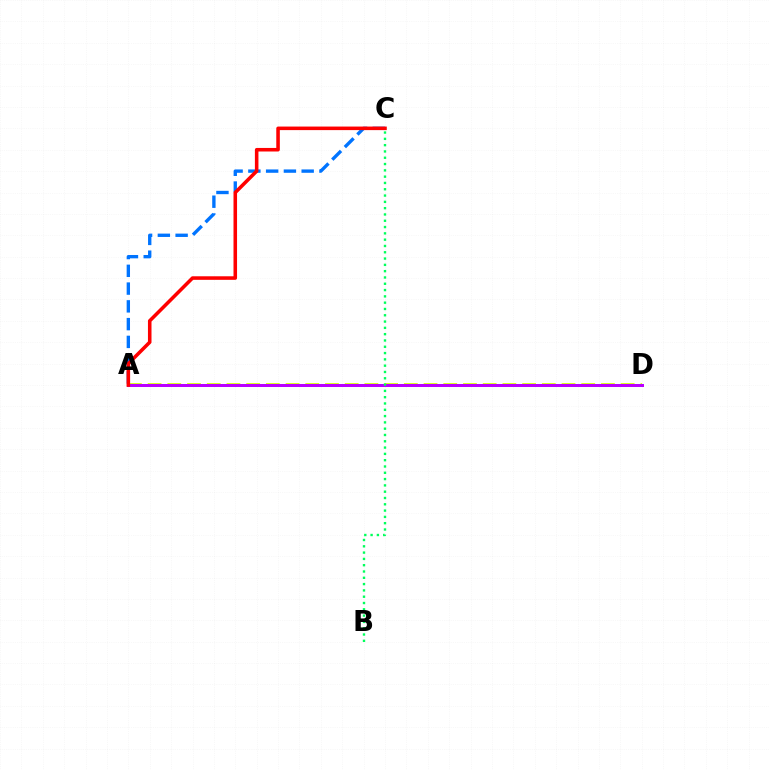{('A', 'D'): [{'color': '#d1ff00', 'line_style': 'dashed', 'thickness': 2.68}, {'color': '#b900ff', 'line_style': 'solid', 'thickness': 2.16}], ('A', 'C'): [{'color': '#0074ff', 'line_style': 'dashed', 'thickness': 2.41}, {'color': '#ff0000', 'line_style': 'solid', 'thickness': 2.56}], ('B', 'C'): [{'color': '#00ff5c', 'line_style': 'dotted', 'thickness': 1.71}]}